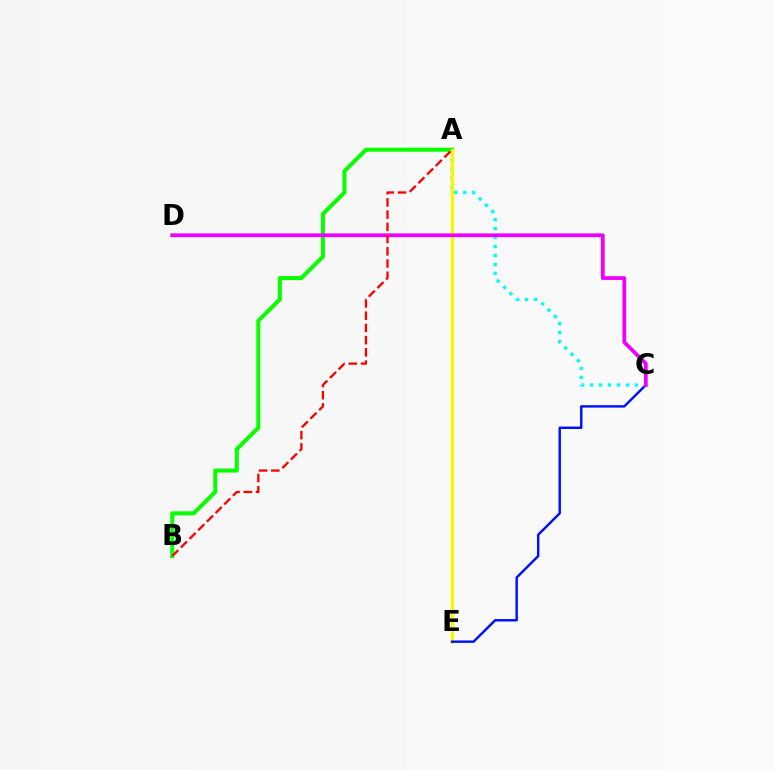{('A', 'C'): [{'color': '#00fff6', 'line_style': 'dotted', 'thickness': 2.44}], ('A', 'B'): [{'color': '#08ff00', 'line_style': 'solid', 'thickness': 2.9}, {'color': '#ff0000', 'line_style': 'dashed', 'thickness': 1.66}], ('A', 'E'): [{'color': '#fcf500', 'line_style': 'solid', 'thickness': 2.35}], ('C', 'E'): [{'color': '#0010ff', 'line_style': 'solid', 'thickness': 1.75}], ('C', 'D'): [{'color': '#ee00ff', 'line_style': 'solid', 'thickness': 2.73}]}